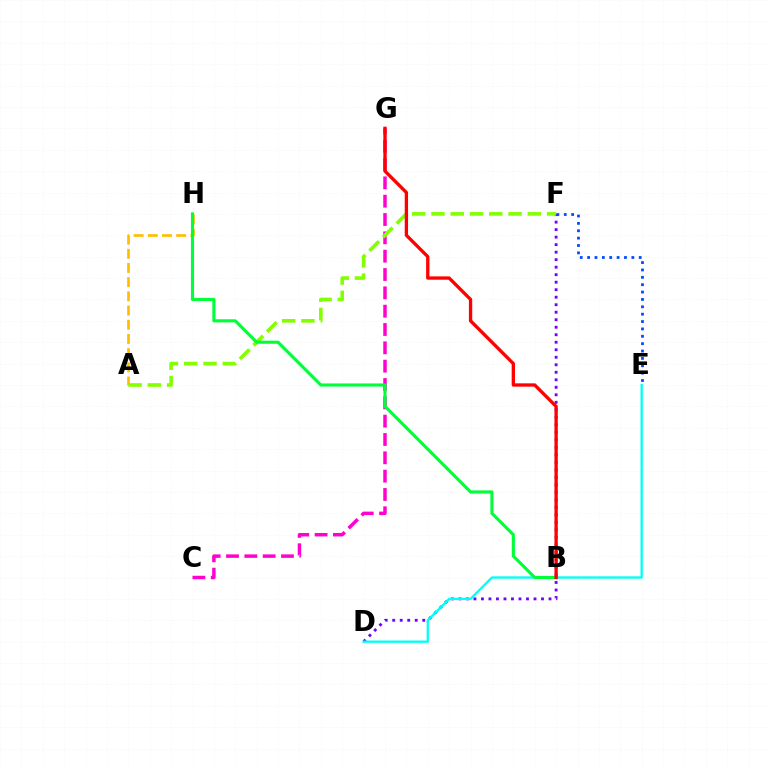{('D', 'F'): [{'color': '#7200ff', 'line_style': 'dotted', 'thickness': 2.04}], ('C', 'G'): [{'color': '#ff00cf', 'line_style': 'dashed', 'thickness': 2.49}], ('A', 'H'): [{'color': '#ffbd00', 'line_style': 'dashed', 'thickness': 1.93}], ('A', 'F'): [{'color': '#84ff00', 'line_style': 'dashed', 'thickness': 2.62}], ('D', 'E'): [{'color': '#00fff6', 'line_style': 'solid', 'thickness': 1.66}], ('B', 'H'): [{'color': '#00ff39', 'line_style': 'solid', 'thickness': 2.24}], ('B', 'G'): [{'color': '#ff0000', 'line_style': 'solid', 'thickness': 2.39}], ('E', 'F'): [{'color': '#004bff', 'line_style': 'dotted', 'thickness': 2.0}]}